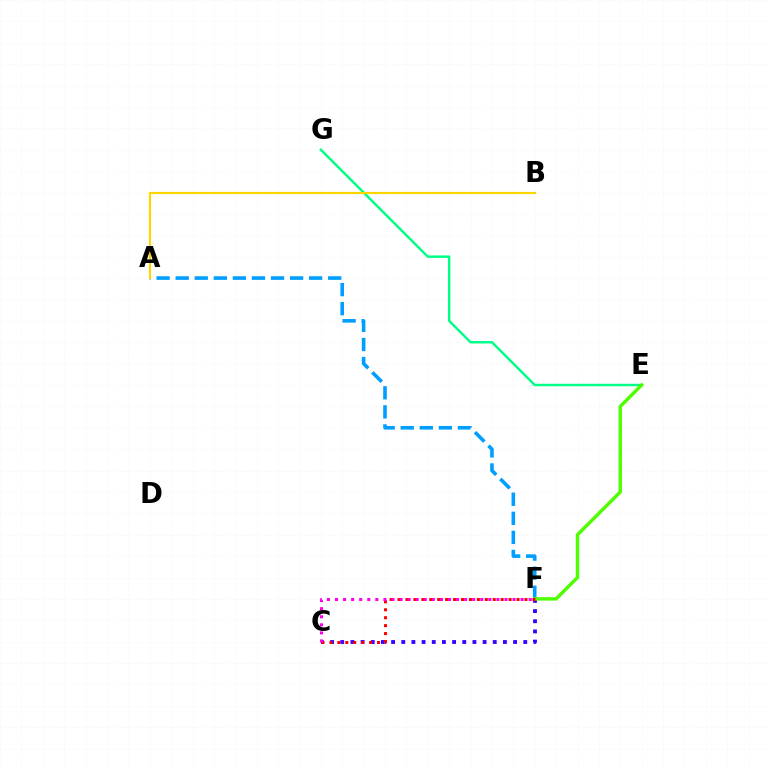{('E', 'G'): [{'color': '#00ff86', 'line_style': 'solid', 'thickness': 1.77}], ('C', 'F'): [{'color': '#3700ff', 'line_style': 'dotted', 'thickness': 2.76}, {'color': '#ff0000', 'line_style': 'dotted', 'thickness': 2.16}, {'color': '#ff00ed', 'line_style': 'dotted', 'thickness': 2.19}], ('A', 'F'): [{'color': '#009eff', 'line_style': 'dashed', 'thickness': 2.59}], ('E', 'F'): [{'color': '#4fff00', 'line_style': 'solid', 'thickness': 2.47}], ('A', 'B'): [{'color': '#ffd500', 'line_style': 'solid', 'thickness': 1.57}]}